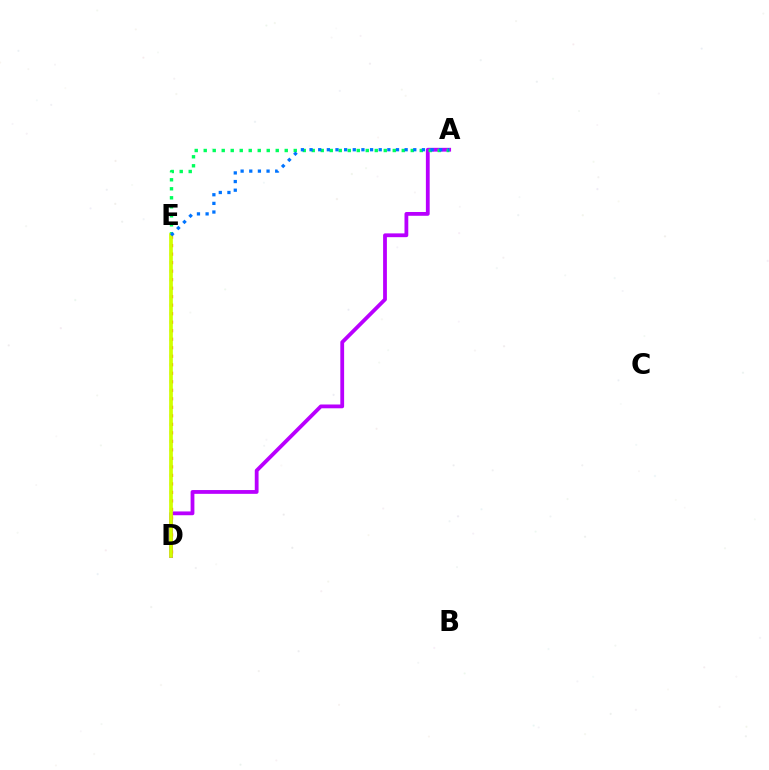{('A', 'D'): [{'color': '#b900ff', 'line_style': 'solid', 'thickness': 2.73}], ('A', 'E'): [{'color': '#00ff5c', 'line_style': 'dotted', 'thickness': 2.45}, {'color': '#0074ff', 'line_style': 'dotted', 'thickness': 2.35}], ('D', 'E'): [{'color': '#ff0000', 'line_style': 'dotted', 'thickness': 2.31}, {'color': '#d1ff00', 'line_style': 'solid', 'thickness': 2.67}]}